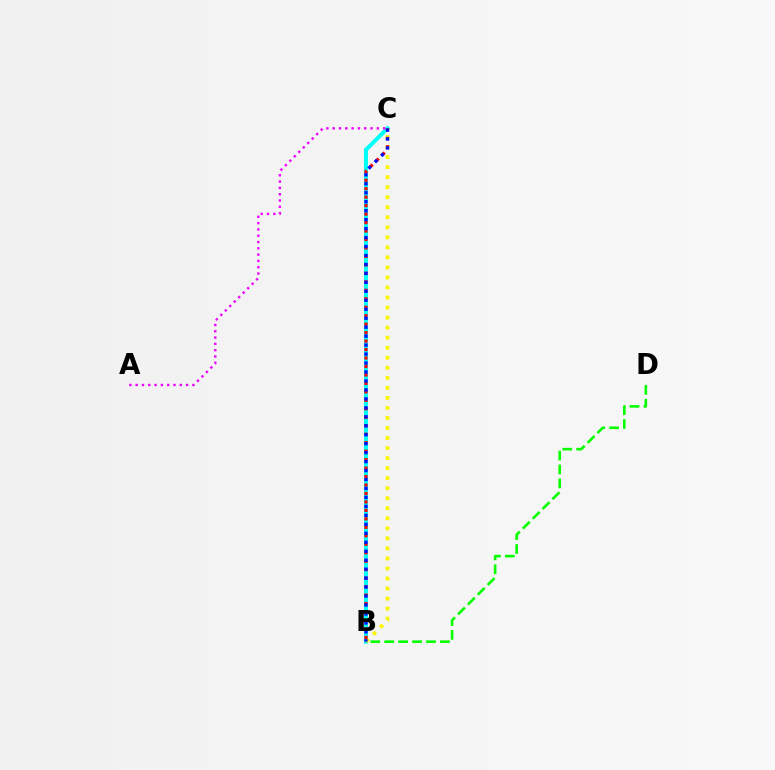{('B', 'C'): [{'color': '#00fff6', 'line_style': 'solid', 'thickness': 2.88}, {'color': '#fcf500', 'line_style': 'dotted', 'thickness': 2.73}, {'color': '#ff0000', 'line_style': 'dotted', 'thickness': 2.3}, {'color': '#0010ff', 'line_style': 'dotted', 'thickness': 2.43}], ('B', 'D'): [{'color': '#08ff00', 'line_style': 'dashed', 'thickness': 1.89}], ('A', 'C'): [{'color': '#ee00ff', 'line_style': 'dotted', 'thickness': 1.71}]}